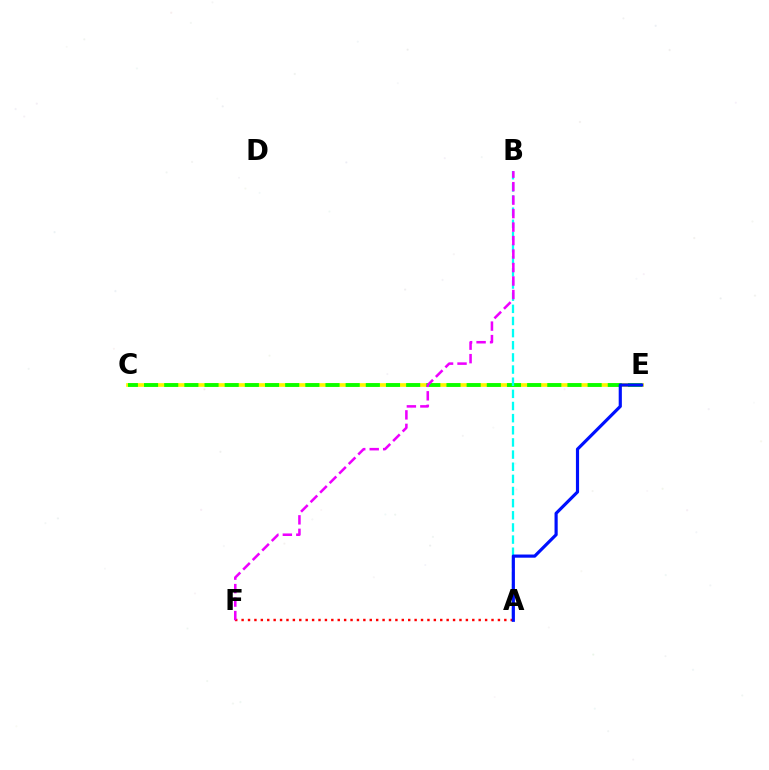{('C', 'E'): [{'color': '#fcf500', 'line_style': 'solid', 'thickness': 2.65}, {'color': '#08ff00', 'line_style': 'dashed', 'thickness': 2.74}], ('A', 'B'): [{'color': '#00fff6', 'line_style': 'dashed', 'thickness': 1.65}], ('A', 'F'): [{'color': '#ff0000', 'line_style': 'dotted', 'thickness': 1.74}], ('B', 'F'): [{'color': '#ee00ff', 'line_style': 'dashed', 'thickness': 1.83}], ('A', 'E'): [{'color': '#0010ff', 'line_style': 'solid', 'thickness': 2.28}]}